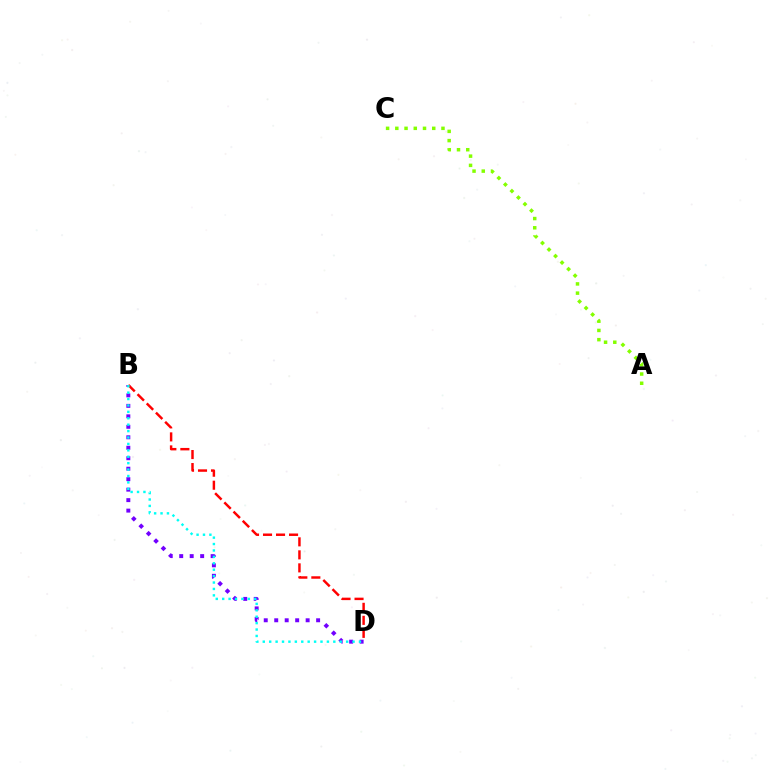{('B', 'D'): [{'color': '#7200ff', 'line_style': 'dotted', 'thickness': 2.85}, {'color': '#ff0000', 'line_style': 'dashed', 'thickness': 1.77}, {'color': '#00fff6', 'line_style': 'dotted', 'thickness': 1.74}], ('A', 'C'): [{'color': '#84ff00', 'line_style': 'dotted', 'thickness': 2.51}]}